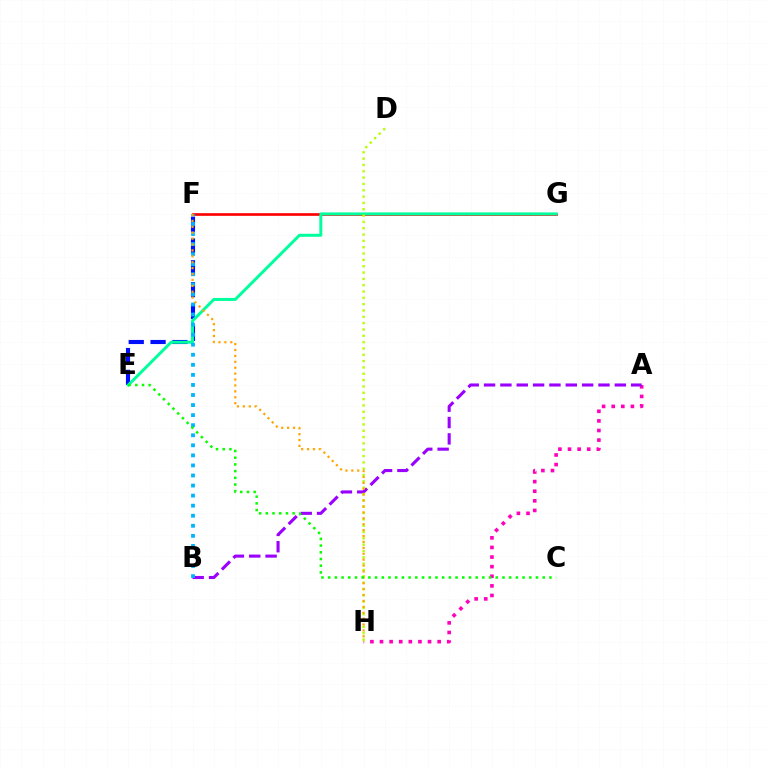{('A', 'H'): [{'color': '#ff00bd', 'line_style': 'dotted', 'thickness': 2.61}], ('E', 'F'): [{'color': '#0010ff', 'line_style': 'dashed', 'thickness': 2.96}], ('A', 'B'): [{'color': '#9b00ff', 'line_style': 'dashed', 'thickness': 2.22}], ('F', 'G'): [{'color': '#ff0000', 'line_style': 'solid', 'thickness': 1.91}], ('E', 'G'): [{'color': '#00ff9d', 'line_style': 'solid', 'thickness': 2.15}], ('B', 'F'): [{'color': '#00b5ff', 'line_style': 'dotted', 'thickness': 2.73}], ('D', 'H'): [{'color': '#b3ff00', 'line_style': 'dotted', 'thickness': 1.72}], ('F', 'H'): [{'color': '#ffa500', 'line_style': 'dotted', 'thickness': 1.6}], ('C', 'E'): [{'color': '#08ff00', 'line_style': 'dotted', 'thickness': 1.82}]}